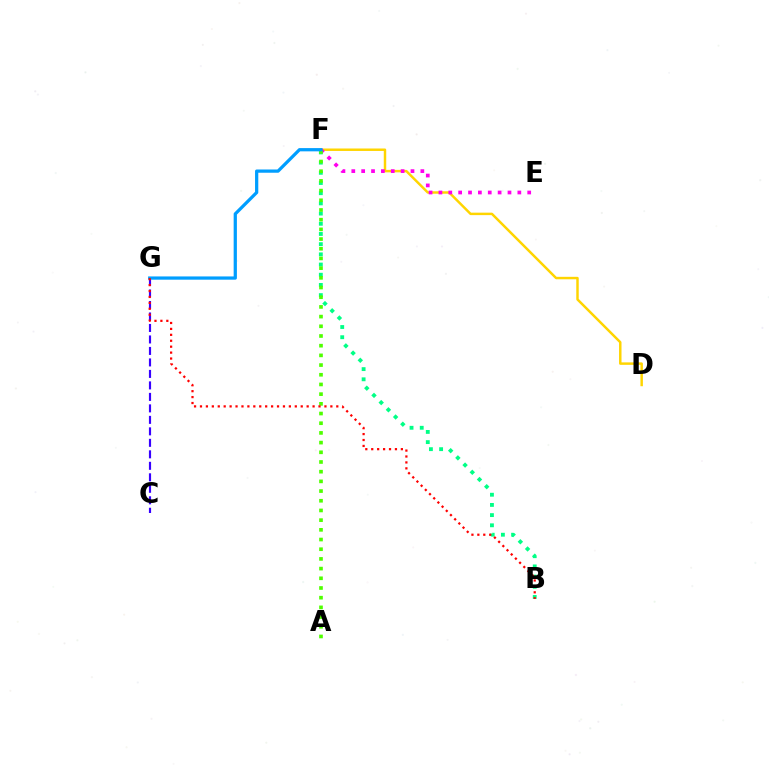{('D', 'F'): [{'color': '#ffd500', 'line_style': 'solid', 'thickness': 1.77}], ('B', 'F'): [{'color': '#00ff86', 'line_style': 'dotted', 'thickness': 2.77}], ('E', 'F'): [{'color': '#ff00ed', 'line_style': 'dotted', 'thickness': 2.68}], ('C', 'G'): [{'color': '#3700ff', 'line_style': 'dashed', 'thickness': 1.56}], ('A', 'F'): [{'color': '#4fff00', 'line_style': 'dotted', 'thickness': 2.63}], ('F', 'G'): [{'color': '#009eff', 'line_style': 'solid', 'thickness': 2.34}], ('B', 'G'): [{'color': '#ff0000', 'line_style': 'dotted', 'thickness': 1.61}]}